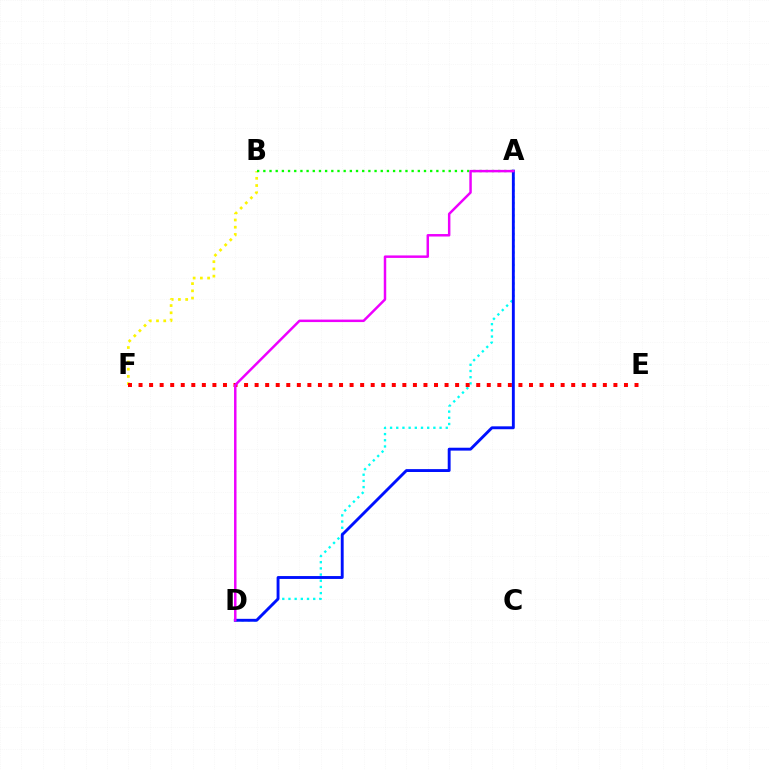{('A', 'D'): [{'color': '#00fff6', 'line_style': 'dotted', 'thickness': 1.68}, {'color': '#0010ff', 'line_style': 'solid', 'thickness': 2.08}, {'color': '#ee00ff', 'line_style': 'solid', 'thickness': 1.78}], ('B', 'F'): [{'color': '#fcf500', 'line_style': 'dotted', 'thickness': 1.96}], ('E', 'F'): [{'color': '#ff0000', 'line_style': 'dotted', 'thickness': 2.87}], ('A', 'B'): [{'color': '#08ff00', 'line_style': 'dotted', 'thickness': 1.68}]}